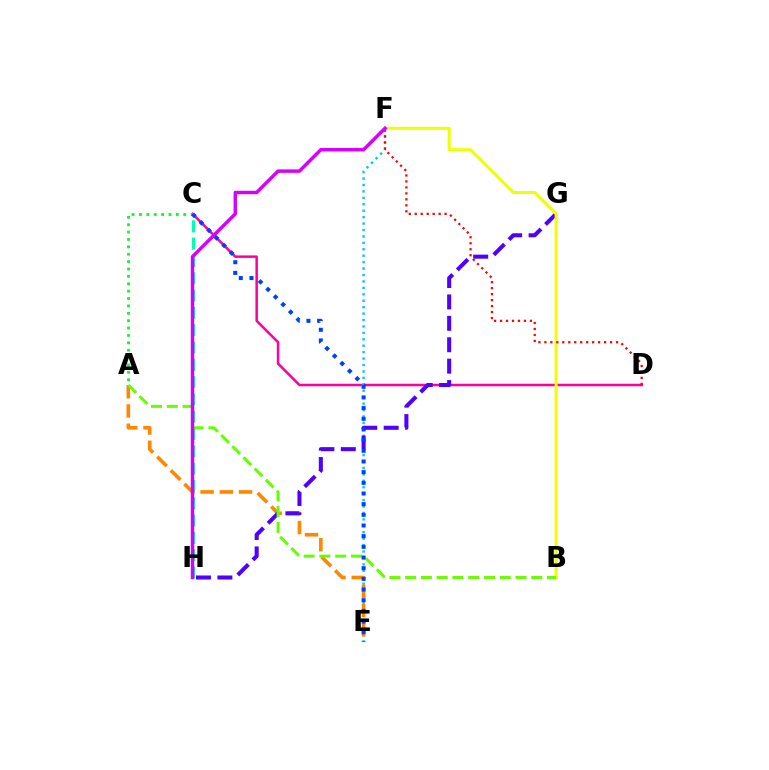{('C', 'D'): [{'color': '#ff00a0', 'line_style': 'solid', 'thickness': 1.81}], ('C', 'H'): [{'color': '#00ffaf', 'line_style': 'dashed', 'thickness': 2.35}], ('E', 'F'): [{'color': '#00c7ff', 'line_style': 'dotted', 'thickness': 1.75}], ('A', 'E'): [{'color': '#ff8800', 'line_style': 'dashed', 'thickness': 2.61}], ('G', 'H'): [{'color': '#4f00ff', 'line_style': 'dashed', 'thickness': 2.91}], ('B', 'F'): [{'color': '#eeff00', 'line_style': 'solid', 'thickness': 2.17}], ('A', 'B'): [{'color': '#66ff00', 'line_style': 'dashed', 'thickness': 2.14}], ('A', 'C'): [{'color': '#00ff27', 'line_style': 'dotted', 'thickness': 2.01}], ('D', 'F'): [{'color': '#ff0000', 'line_style': 'dotted', 'thickness': 1.62}], ('F', 'H'): [{'color': '#d600ff', 'line_style': 'solid', 'thickness': 2.48}], ('C', 'E'): [{'color': '#003fff', 'line_style': 'dotted', 'thickness': 2.9}]}